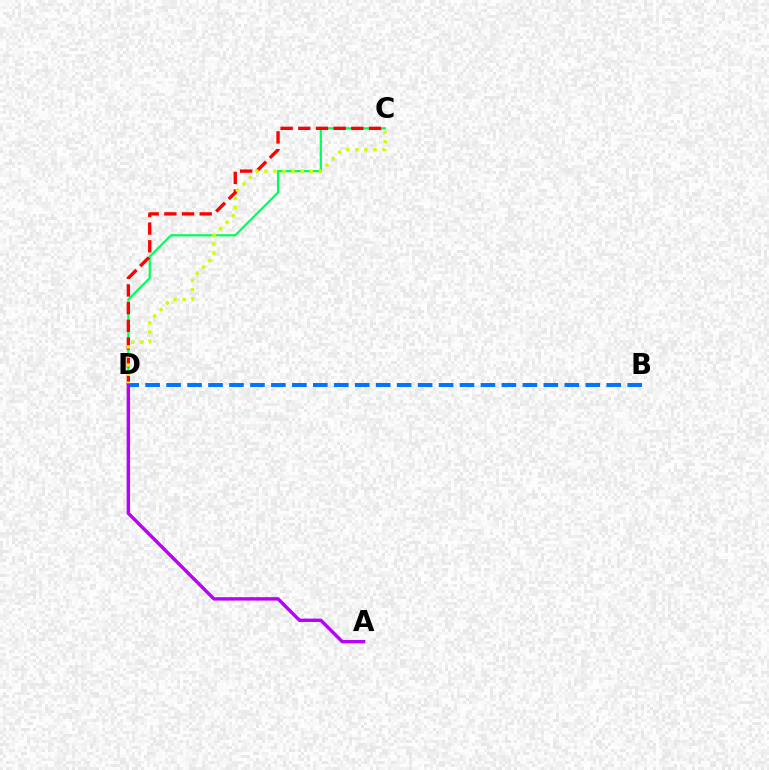{('C', 'D'): [{'color': '#00ff5c', 'line_style': 'solid', 'thickness': 1.58}, {'color': '#ff0000', 'line_style': 'dashed', 'thickness': 2.4}, {'color': '#d1ff00', 'line_style': 'dotted', 'thickness': 2.47}], ('B', 'D'): [{'color': '#0074ff', 'line_style': 'dashed', 'thickness': 2.85}], ('A', 'D'): [{'color': '#b900ff', 'line_style': 'solid', 'thickness': 2.45}]}